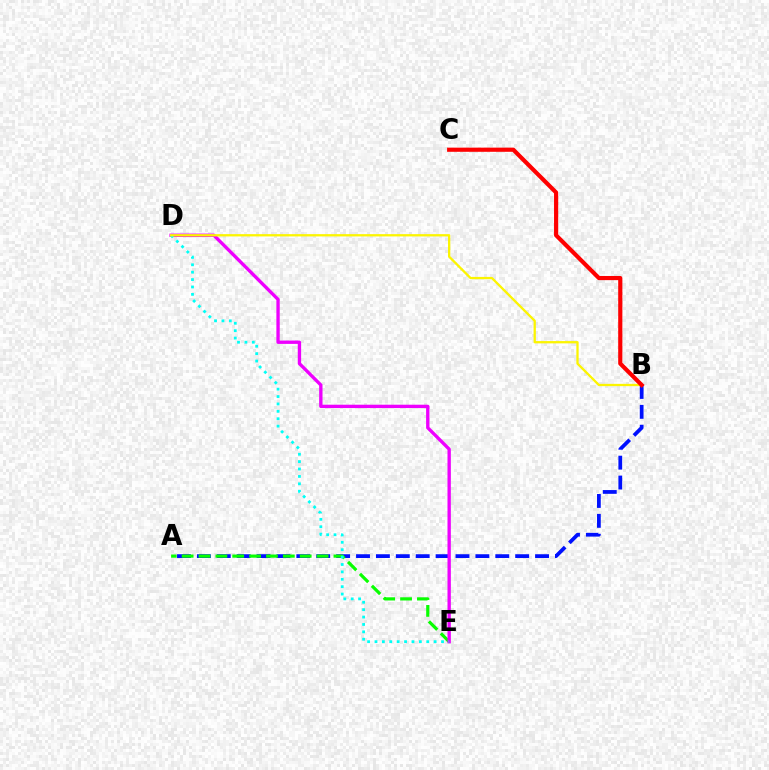{('A', 'B'): [{'color': '#0010ff', 'line_style': 'dashed', 'thickness': 2.7}], ('A', 'E'): [{'color': '#08ff00', 'line_style': 'dashed', 'thickness': 2.29}], ('D', 'E'): [{'color': '#ee00ff', 'line_style': 'solid', 'thickness': 2.41}, {'color': '#00fff6', 'line_style': 'dotted', 'thickness': 2.01}], ('B', 'D'): [{'color': '#fcf500', 'line_style': 'solid', 'thickness': 1.65}], ('B', 'C'): [{'color': '#ff0000', 'line_style': 'solid', 'thickness': 3.0}]}